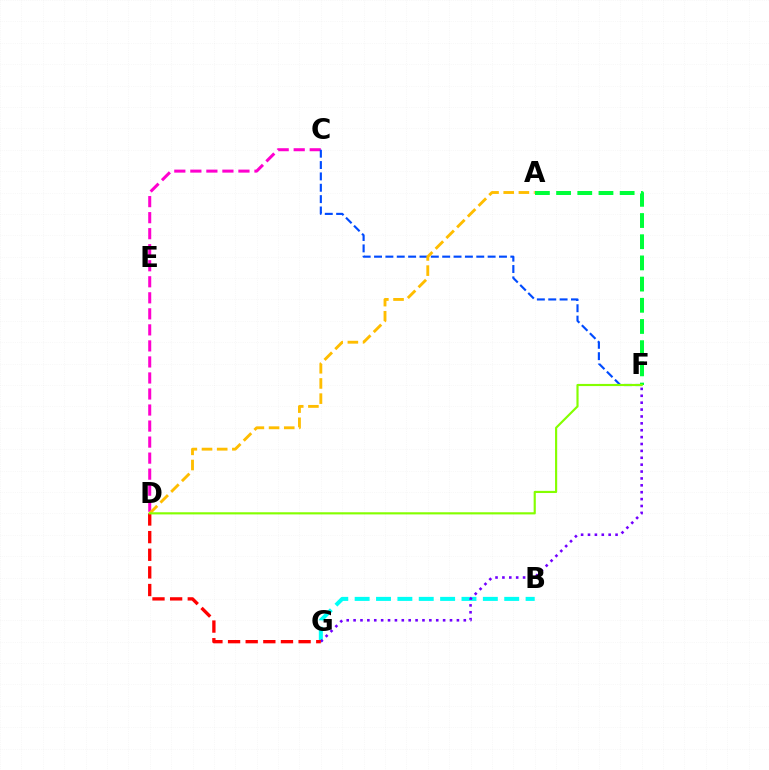{('C', 'D'): [{'color': '#ff00cf', 'line_style': 'dashed', 'thickness': 2.18}], ('C', 'F'): [{'color': '#004bff', 'line_style': 'dashed', 'thickness': 1.54}], ('A', 'D'): [{'color': '#ffbd00', 'line_style': 'dashed', 'thickness': 2.06}], ('A', 'F'): [{'color': '#00ff39', 'line_style': 'dashed', 'thickness': 2.88}], ('B', 'G'): [{'color': '#00fff6', 'line_style': 'dashed', 'thickness': 2.9}], ('F', 'G'): [{'color': '#7200ff', 'line_style': 'dotted', 'thickness': 1.87}], ('D', 'G'): [{'color': '#ff0000', 'line_style': 'dashed', 'thickness': 2.4}], ('D', 'F'): [{'color': '#84ff00', 'line_style': 'solid', 'thickness': 1.55}]}